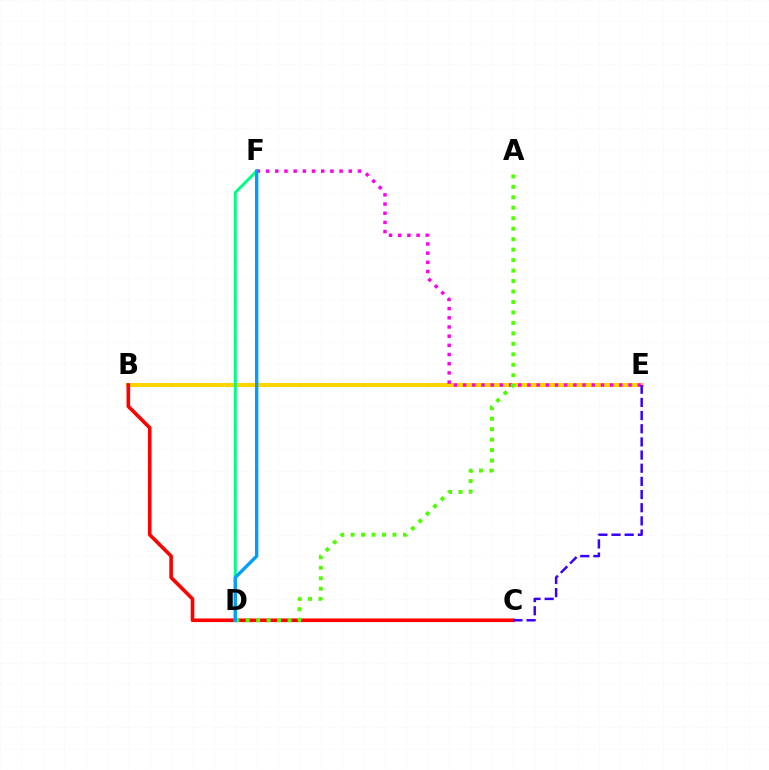{('B', 'E'): [{'color': '#ffd500', 'line_style': 'solid', 'thickness': 2.9}], ('B', 'C'): [{'color': '#ff0000', 'line_style': 'solid', 'thickness': 2.61}], ('D', 'F'): [{'color': '#00ff86', 'line_style': 'solid', 'thickness': 2.15}, {'color': '#009eff', 'line_style': 'solid', 'thickness': 2.41}], ('E', 'F'): [{'color': '#ff00ed', 'line_style': 'dotted', 'thickness': 2.5}], ('A', 'D'): [{'color': '#4fff00', 'line_style': 'dotted', 'thickness': 2.84}], ('C', 'E'): [{'color': '#3700ff', 'line_style': 'dashed', 'thickness': 1.79}]}